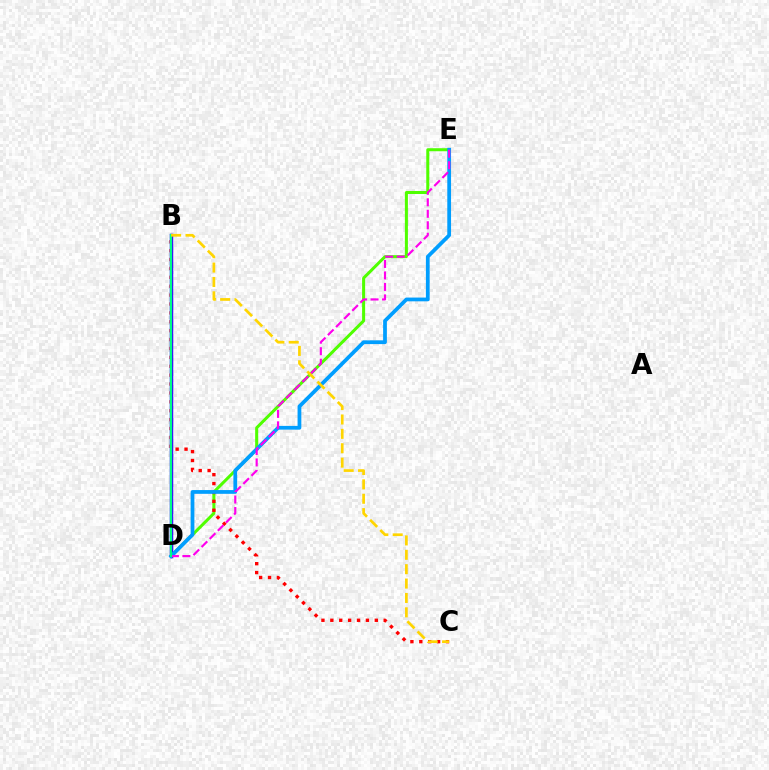{('D', 'E'): [{'color': '#4fff00', 'line_style': 'solid', 'thickness': 2.18}, {'color': '#009eff', 'line_style': 'solid', 'thickness': 2.71}, {'color': '#ff00ed', 'line_style': 'dashed', 'thickness': 1.56}], ('B', 'C'): [{'color': '#ff0000', 'line_style': 'dotted', 'thickness': 2.42}, {'color': '#ffd500', 'line_style': 'dashed', 'thickness': 1.95}], ('B', 'D'): [{'color': '#3700ff', 'line_style': 'solid', 'thickness': 2.5}, {'color': '#00ff86', 'line_style': 'solid', 'thickness': 1.62}]}